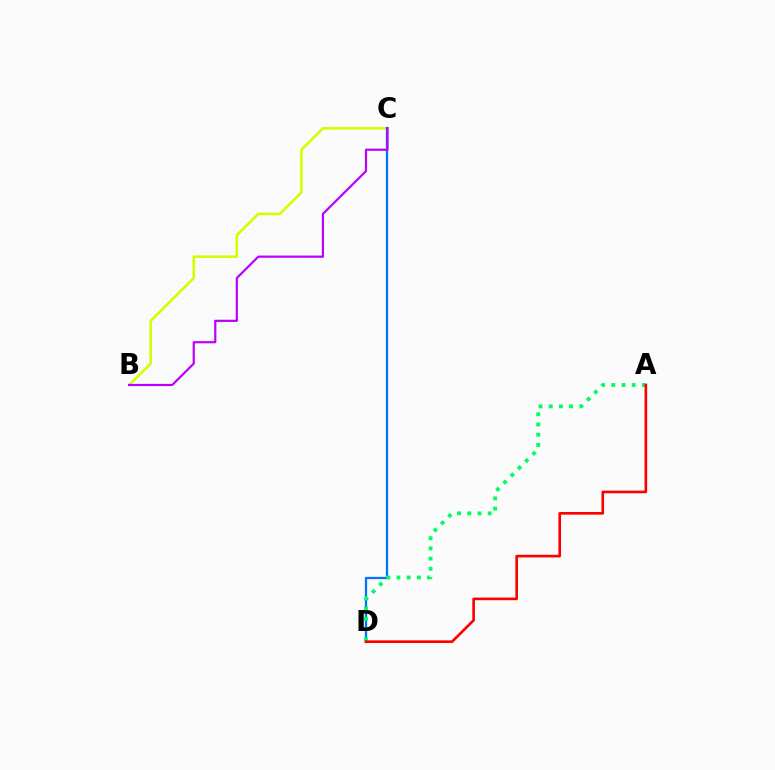{('B', 'C'): [{'color': '#d1ff00', 'line_style': 'solid', 'thickness': 1.84}, {'color': '#b900ff', 'line_style': 'solid', 'thickness': 1.58}], ('C', 'D'): [{'color': '#0074ff', 'line_style': 'solid', 'thickness': 1.64}], ('A', 'D'): [{'color': '#00ff5c', 'line_style': 'dotted', 'thickness': 2.77}, {'color': '#ff0000', 'line_style': 'solid', 'thickness': 1.91}]}